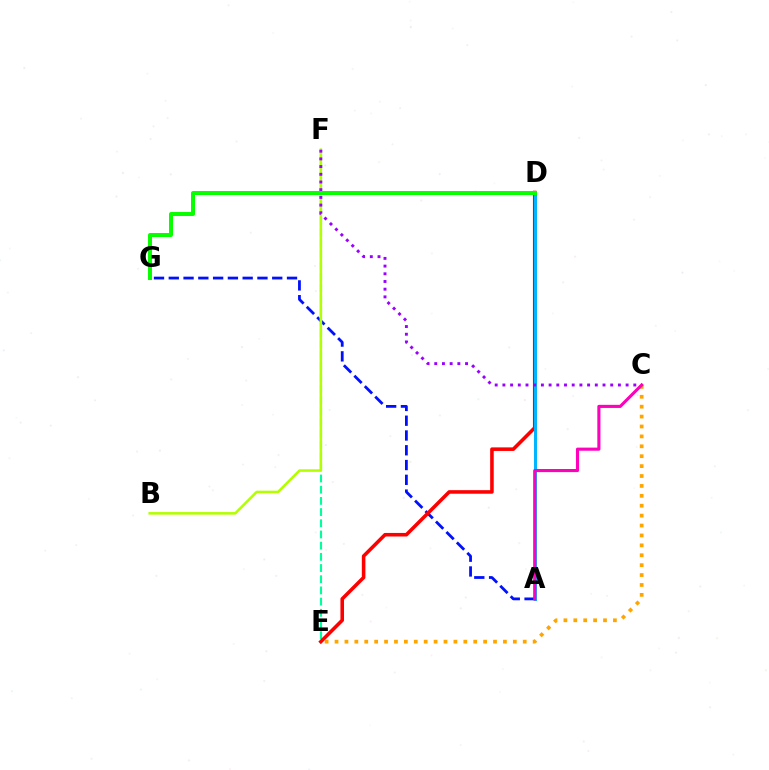{('A', 'G'): [{'color': '#0010ff', 'line_style': 'dashed', 'thickness': 2.01}], ('E', 'F'): [{'color': '#00ff9d', 'line_style': 'dashed', 'thickness': 1.52}], ('D', 'E'): [{'color': '#ff0000', 'line_style': 'solid', 'thickness': 2.57}], ('B', 'F'): [{'color': '#b3ff00', 'line_style': 'solid', 'thickness': 1.84}], ('A', 'D'): [{'color': '#00b5ff', 'line_style': 'solid', 'thickness': 2.14}], ('C', 'F'): [{'color': '#9b00ff', 'line_style': 'dotted', 'thickness': 2.09}], ('C', 'E'): [{'color': '#ffa500', 'line_style': 'dotted', 'thickness': 2.69}], ('A', 'C'): [{'color': '#ff00bd', 'line_style': 'solid', 'thickness': 2.23}], ('D', 'G'): [{'color': '#08ff00', 'line_style': 'solid', 'thickness': 2.87}]}